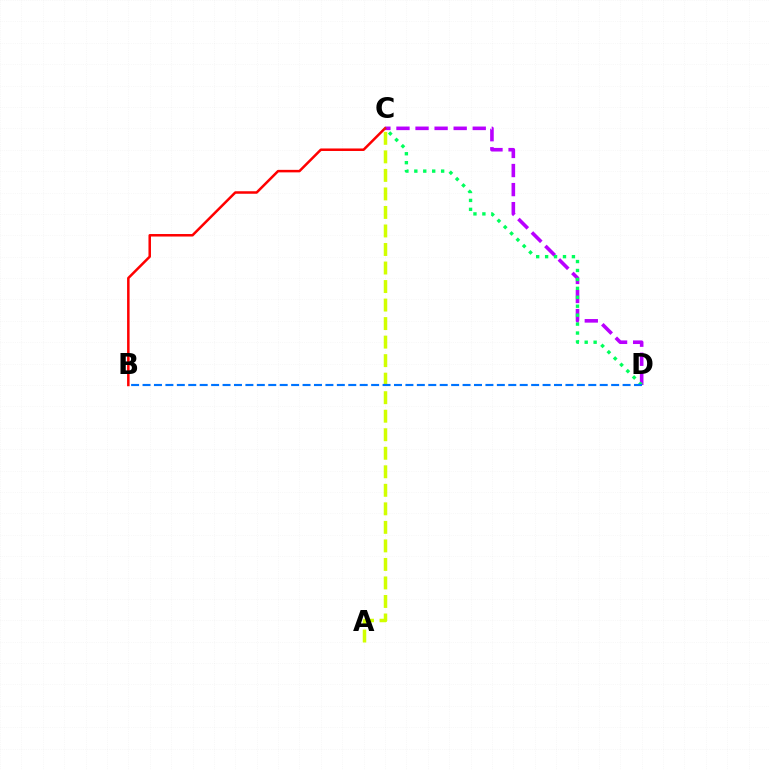{('A', 'C'): [{'color': '#d1ff00', 'line_style': 'dashed', 'thickness': 2.52}], ('C', 'D'): [{'color': '#b900ff', 'line_style': 'dashed', 'thickness': 2.59}, {'color': '#00ff5c', 'line_style': 'dotted', 'thickness': 2.43}], ('B', 'C'): [{'color': '#ff0000', 'line_style': 'solid', 'thickness': 1.81}], ('B', 'D'): [{'color': '#0074ff', 'line_style': 'dashed', 'thickness': 1.55}]}